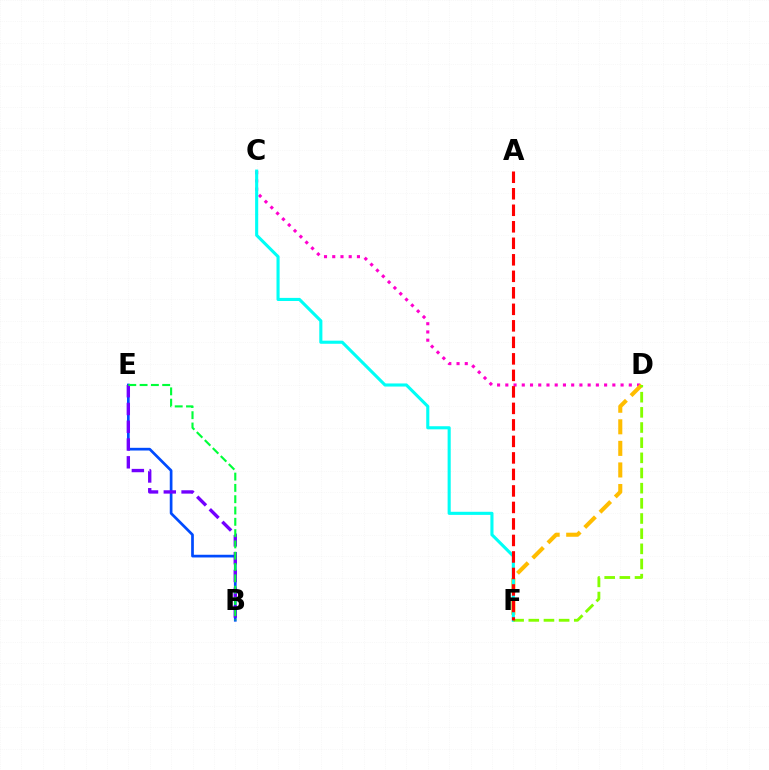{('B', 'E'): [{'color': '#004bff', 'line_style': 'solid', 'thickness': 1.95}, {'color': '#7200ff', 'line_style': 'dashed', 'thickness': 2.41}, {'color': '#00ff39', 'line_style': 'dashed', 'thickness': 1.54}], ('C', 'D'): [{'color': '#ff00cf', 'line_style': 'dotted', 'thickness': 2.24}], ('D', 'F'): [{'color': '#ffbd00', 'line_style': 'dashed', 'thickness': 2.93}, {'color': '#84ff00', 'line_style': 'dashed', 'thickness': 2.06}], ('C', 'F'): [{'color': '#00fff6', 'line_style': 'solid', 'thickness': 2.23}], ('A', 'F'): [{'color': '#ff0000', 'line_style': 'dashed', 'thickness': 2.24}]}